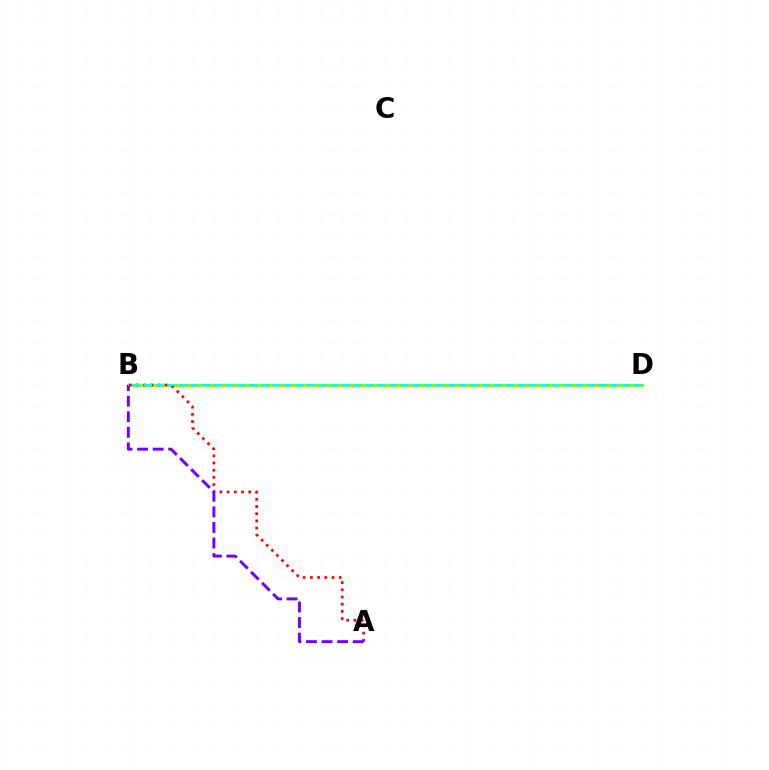{('B', 'D'): [{'color': '#84ff00', 'line_style': 'solid', 'thickness': 2.37}, {'color': '#00fff6', 'line_style': 'dashed', 'thickness': 1.58}], ('A', 'B'): [{'color': '#ff0000', 'line_style': 'dotted', 'thickness': 1.95}, {'color': '#7200ff', 'line_style': 'dashed', 'thickness': 2.11}]}